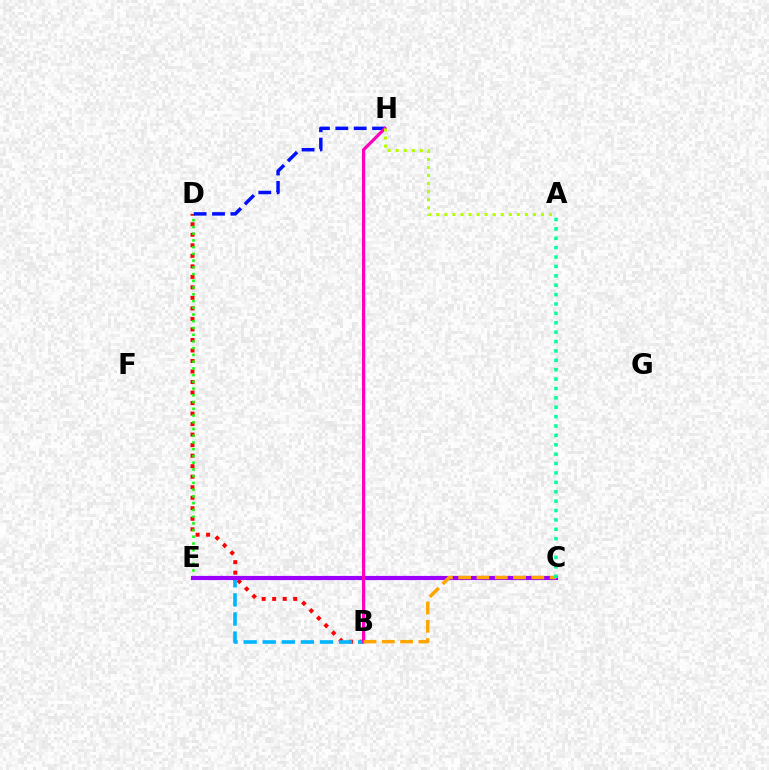{('B', 'D'): [{'color': '#ff0000', 'line_style': 'dotted', 'thickness': 2.86}], ('D', 'E'): [{'color': '#08ff00', 'line_style': 'dotted', 'thickness': 1.83}], ('D', 'H'): [{'color': '#0010ff', 'line_style': 'dashed', 'thickness': 2.5}], ('B', 'E'): [{'color': '#00b5ff', 'line_style': 'dashed', 'thickness': 2.59}], ('C', 'E'): [{'color': '#9b00ff', 'line_style': 'solid', 'thickness': 2.99}], ('B', 'H'): [{'color': '#ff00bd', 'line_style': 'solid', 'thickness': 2.33}], ('A', 'H'): [{'color': '#b3ff00', 'line_style': 'dotted', 'thickness': 2.19}], ('B', 'C'): [{'color': '#ffa500', 'line_style': 'dashed', 'thickness': 2.48}], ('A', 'C'): [{'color': '#00ff9d', 'line_style': 'dotted', 'thickness': 2.55}]}